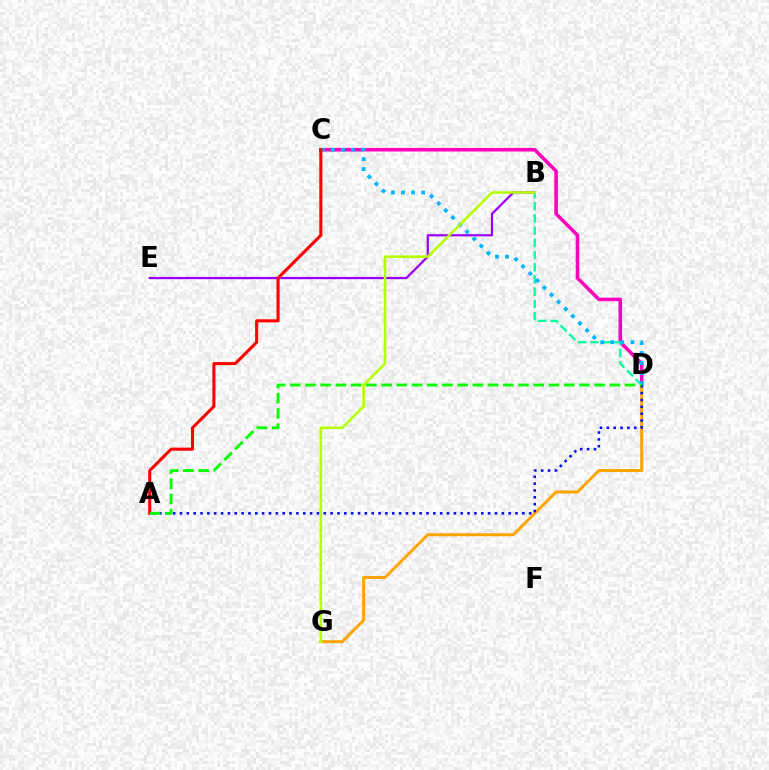{('D', 'G'): [{'color': '#ffa500', 'line_style': 'solid', 'thickness': 2.17}], ('B', 'E'): [{'color': '#9b00ff', 'line_style': 'solid', 'thickness': 1.62}], ('C', 'D'): [{'color': '#ff00bd', 'line_style': 'solid', 'thickness': 2.55}, {'color': '#00b5ff', 'line_style': 'dotted', 'thickness': 2.73}], ('B', 'D'): [{'color': '#00ff9d', 'line_style': 'dashed', 'thickness': 1.66}], ('B', 'G'): [{'color': '#b3ff00', 'line_style': 'solid', 'thickness': 1.82}], ('A', 'C'): [{'color': '#ff0000', 'line_style': 'solid', 'thickness': 2.22}], ('A', 'D'): [{'color': '#0010ff', 'line_style': 'dotted', 'thickness': 1.86}, {'color': '#08ff00', 'line_style': 'dashed', 'thickness': 2.07}]}